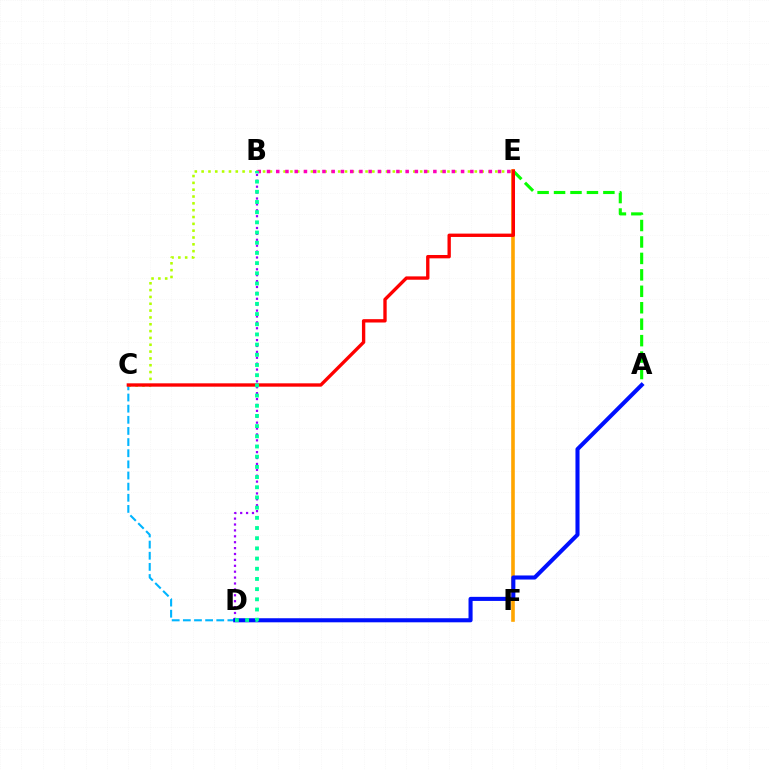{('A', 'E'): [{'color': '#08ff00', 'line_style': 'dashed', 'thickness': 2.23}], ('C', 'D'): [{'color': '#00b5ff', 'line_style': 'dashed', 'thickness': 1.51}], ('B', 'D'): [{'color': '#9b00ff', 'line_style': 'dotted', 'thickness': 1.6}, {'color': '#00ff9d', 'line_style': 'dotted', 'thickness': 2.77}], ('E', 'F'): [{'color': '#ffa500', 'line_style': 'solid', 'thickness': 2.61}], ('C', 'E'): [{'color': '#b3ff00', 'line_style': 'dotted', 'thickness': 1.86}, {'color': '#ff0000', 'line_style': 'solid', 'thickness': 2.41}], ('A', 'D'): [{'color': '#0010ff', 'line_style': 'solid', 'thickness': 2.93}], ('B', 'E'): [{'color': '#ff00bd', 'line_style': 'dotted', 'thickness': 2.51}]}